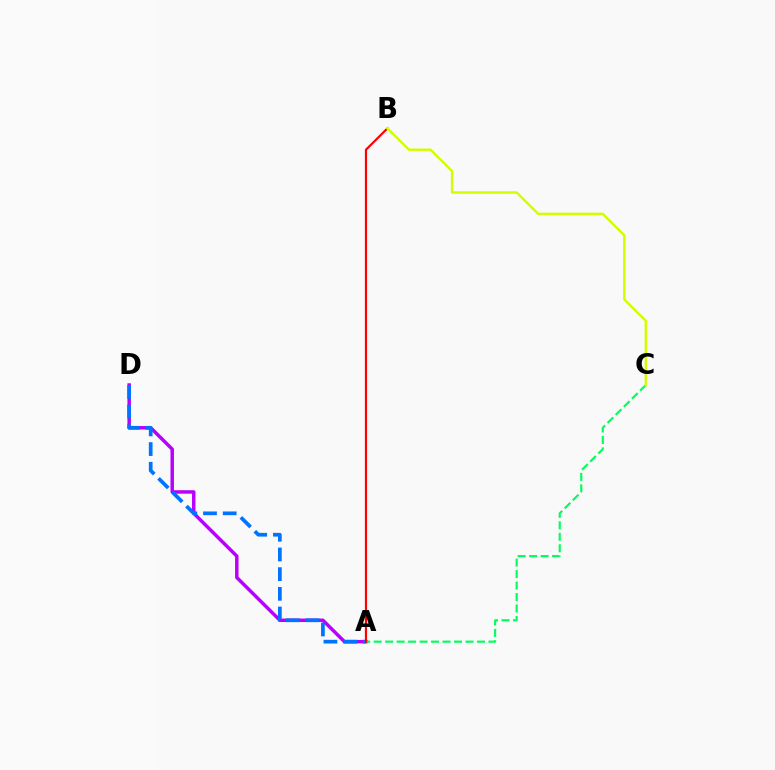{('A', 'D'): [{'color': '#b900ff', 'line_style': 'solid', 'thickness': 2.5}, {'color': '#0074ff', 'line_style': 'dashed', 'thickness': 2.67}], ('A', 'C'): [{'color': '#00ff5c', 'line_style': 'dashed', 'thickness': 1.56}], ('A', 'B'): [{'color': '#ff0000', 'line_style': 'solid', 'thickness': 1.58}], ('B', 'C'): [{'color': '#d1ff00', 'line_style': 'solid', 'thickness': 1.75}]}